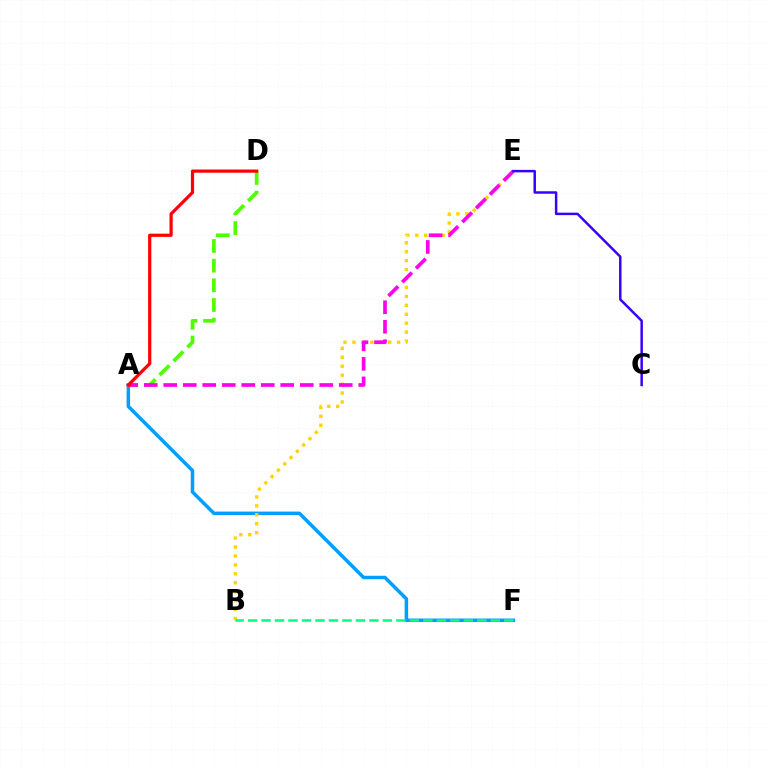{('A', 'F'): [{'color': '#009eff', 'line_style': 'solid', 'thickness': 2.52}], ('B', 'E'): [{'color': '#ffd500', 'line_style': 'dotted', 'thickness': 2.43}], ('A', 'D'): [{'color': '#4fff00', 'line_style': 'dashed', 'thickness': 2.67}, {'color': '#ff0000', 'line_style': 'solid', 'thickness': 2.31}], ('B', 'F'): [{'color': '#00ff86', 'line_style': 'dashed', 'thickness': 1.83}], ('A', 'E'): [{'color': '#ff00ed', 'line_style': 'dashed', 'thickness': 2.65}], ('C', 'E'): [{'color': '#3700ff', 'line_style': 'solid', 'thickness': 1.78}]}